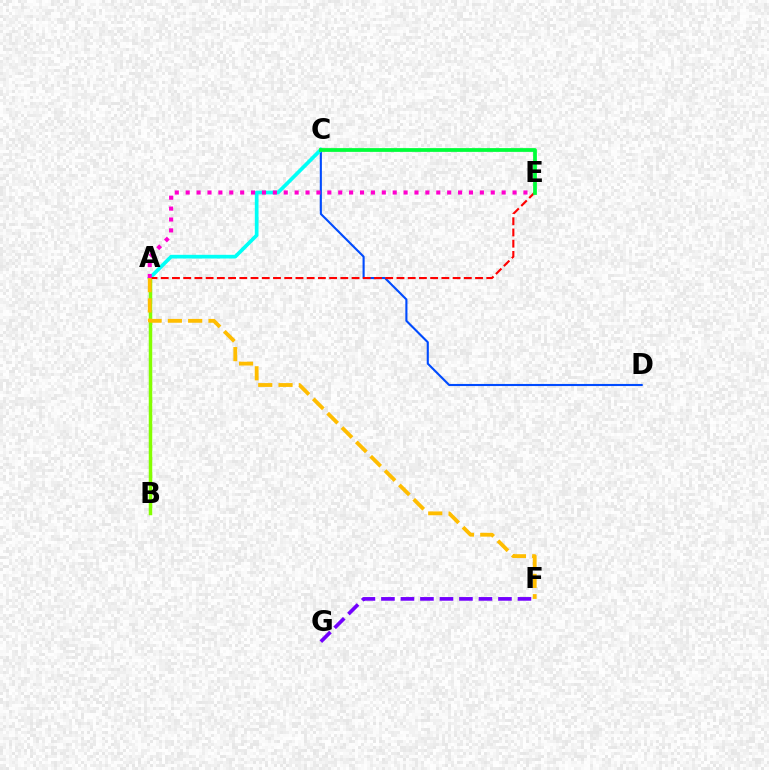{('A', 'B'): [{'color': '#84ff00', 'line_style': 'solid', 'thickness': 2.52}], ('C', 'D'): [{'color': '#004bff', 'line_style': 'solid', 'thickness': 1.52}], ('A', 'C'): [{'color': '#00fff6', 'line_style': 'solid', 'thickness': 2.66}], ('A', 'E'): [{'color': '#ff0000', 'line_style': 'dashed', 'thickness': 1.53}, {'color': '#ff00cf', 'line_style': 'dotted', 'thickness': 2.96}], ('C', 'E'): [{'color': '#00ff39', 'line_style': 'solid', 'thickness': 2.71}], ('A', 'F'): [{'color': '#ffbd00', 'line_style': 'dashed', 'thickness': 2.76}], ('F', 'G'): [{'color': '#7200ff', 'line_style': 'dashed', 'thickness': 2.65}]}